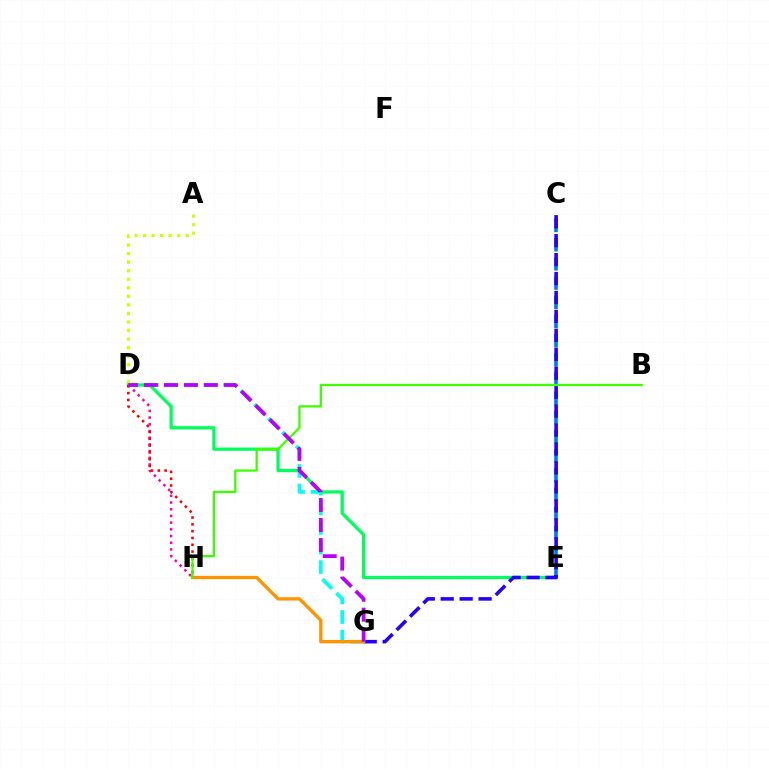{('A', 'D'): [{'color': '#d1ff00', 'line_style': 'dotted', 'thickness': 2.32}], ('D', 'G'): [{'color': '#00fff6', 'line_style': 'dashed', 'thickness': 2.66}, {'color': '#b900ff', 'line_style': 'dashed', 'thickness': 2.72}], ('D', 'E'): [{'color': '#00ff5c', 'line_style': 'solid', 'thickness': 2.35}], ('C', 'E'): [{'color': '#0074ff', 'line_style': 'dashed', 'thickness': 2.61}], ('D', 'H'): [{'color': '#ff00ac', 'line_style': 'dotted', 'thickness': 1.82}, {'color': '#ff0000', 'line_style': 'dotted', 'thickness': 1.85}], ('C', 'G'): [{'color': '#2500ff', 'line_style': 'dashed', 'thickness': 2.57}], ('G', 'H'): [{'color': '#ff9400', 'line_style': 'solid', 'thickness': 2.4}], ('B', 'H'): [{'color': '#3dff00', 'line_style': 'solid', 'thickness': 1.64}]}